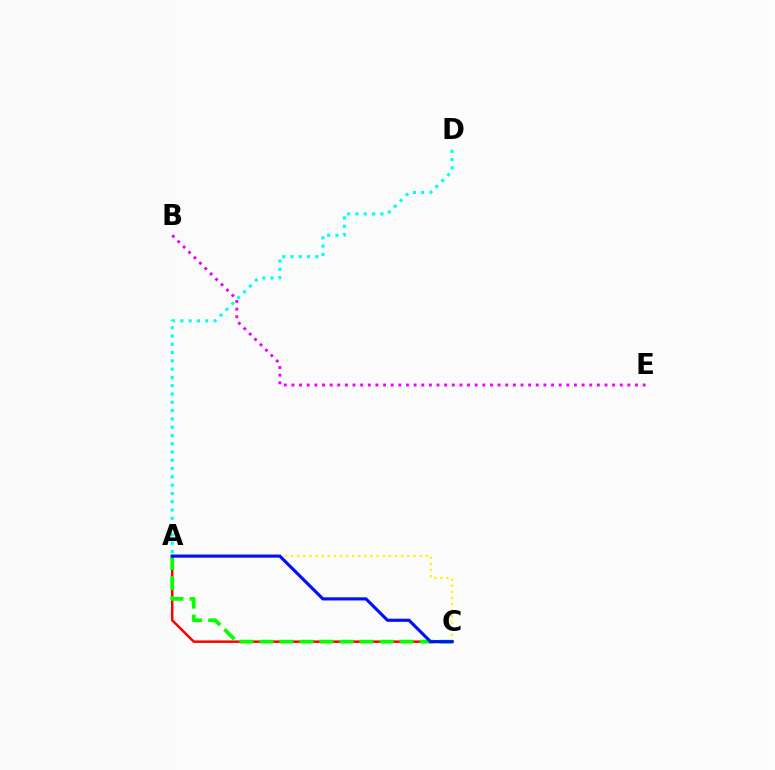{('A', 'C'): [{'color': '#ff0000', 'line_style': 'solid', 'thickness': 1.79}, {'color': '#fcf500', 'line_style': 'dotted', 'thickness': 1.66}, {'color': '#08ff00', 'line_style': 'dashed', 'thickness': 2.72}, {'color': '#0010ff', 'line_style': 'solid', 'thickness': 2.25}], ('B', 'E'): [{'color': '#ee00ff', 'line_style': 'dotted', 'thickness': 2.07}], ('A', 'D'): [{'color': '#00fff6', 'line_style': 'dotted', 'thickness': 2.25}]}